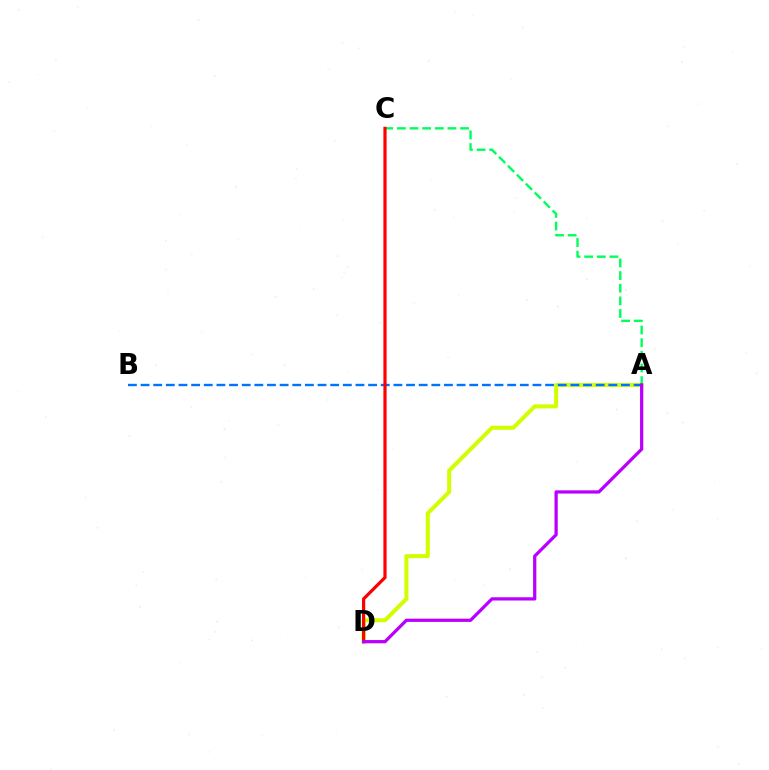{('A', 'D'): [{'color': '#d1ff00', 'line_style': 'solid', 'thickness': 2.91}, {'color': '#b900ff', 'line_style': 'solid', 'thickness': 2.34}], ('A', 'C'): [{'color': '#00ff5c', 'line_style': 'dashed', 'thickness': 1.72}], ('A', 'B'): [{'color': '#0074ff', 'line_style': 'dashed', 'thickness': 1.72}], ('C', 'D'): [{'color': '#ff0000', 'line_style': 'solid', 'thickness': 2.3}]}